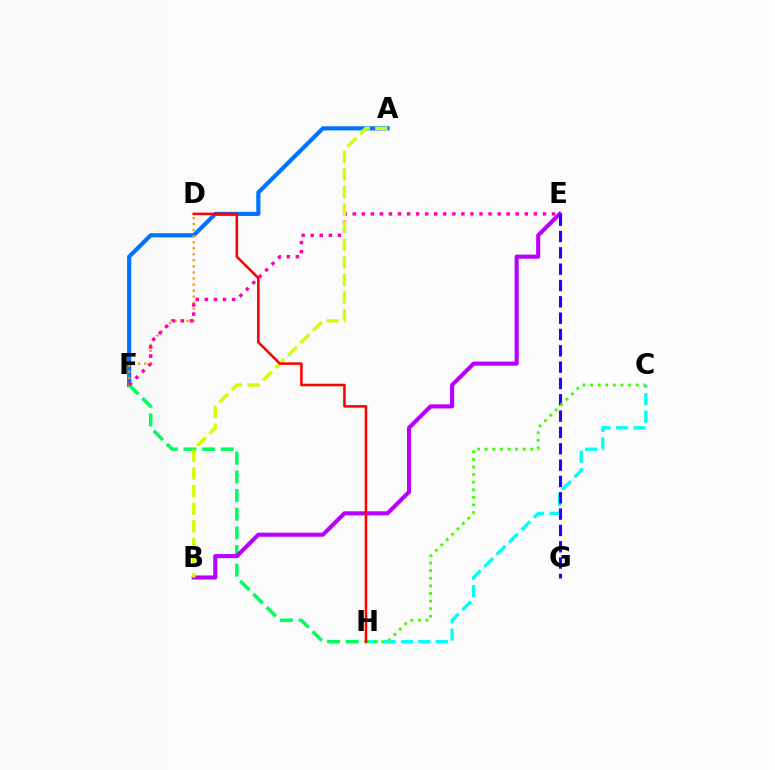{('A', 'F'): [{'color': '#0074ff', 'line_style': 'solid', 'thickness': 2.99}], ('F', 'H'): [{'color': '#00ff5c', 'line_style': 'dashed', 'thickness': 2.53}], ('D', 'F'): [{'color': '#ff9400', 'line_style': 'dotted', 'thickness': 1.64}], ('B', 'E'): [{'color': '#b900ff', 'line_style': 'solid', 'thickness': 2.94}], ('C', 'H'): [{'color': '#00fff6', 'line_style': 'dashed', 'thickness': 2.37}, {'color': '#3dff00', 'line_style': 'dotted', 'thickness': 2.06}], ('E', 'G'): [{'color': '#2500ff', 'line_style': 'dashed', 'thickness': 2.22}], ('E', 'F'): [{'color': '#ff00ac', 'line_style': 'dotted', 'thickness': 2.46}], ('A', 'B'): [{'color': '#d1ff00', 'line_style': 'dashed', 'thickness': 2.39}], ('D', 'H'): [{'color': '#ff0000', 'line_style': 'solid', 'thickness': 1.83}]}